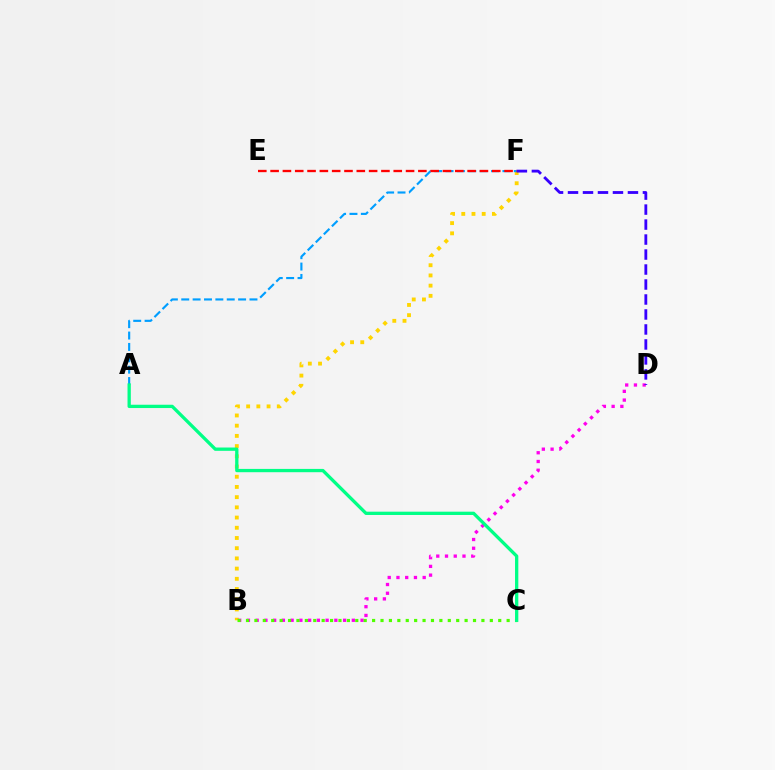{('B', 'F'): [{'color': '#ffd500', 'line_style': 'dotted', 'thickness': 2.77}], ('A', 'F'): [{'color': '#009eff', 'line_style': 'dashed', 'thickness': 1.54}], ('B', 'D'): [{'color': '#ff00ed', 'line_style': 'dotted', 'thickness': 2.37}], ('E', 'F'): [{'color': '#ff0000', 'line_style': 'dashed', 'thickness': 1.67}], ('B', 'C'): [{'color': '#4fff00', 'line_style': 'dotted', 'thickness': 2.28}], ('D', 'F'): [{'color': '#3700ff', 'line_style': 'dashed', 'thickness': 2.04}], ('A', 'C'): [{'color': '#00ff86', 'line_style': 'solid', 'thickness': 2.37}]}